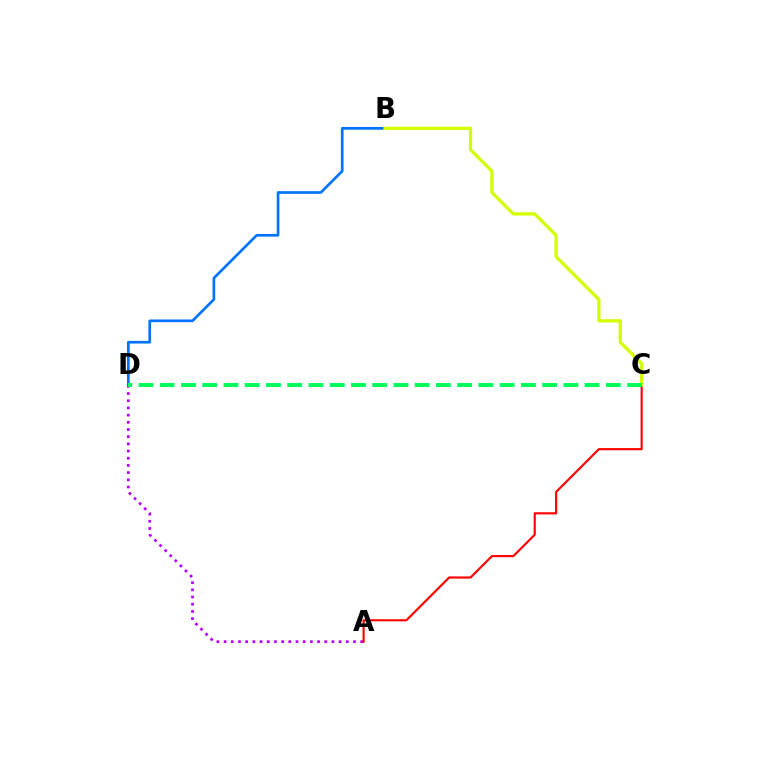{('A', 'D'): [{'color': '#b900ff', 'line_style': 'dotted', 'thickness': 1.95}], ('A', 'C'): [{'color': '#ff0000', 'line_style': 'solid', 'thickness': 1.54}], ('B', 'D'): [{'color': '#0074ff', 'line_style': 'solid', 'thickness': 1.94}], ('B', 'C'): [{'color': '#d1ff00', 'line_style': 'solid', 'thickness': 2.35}], ('C', 'D'): [{'color': '#00ff5c', 'line_style': 'dashed', 'thickness': 2.89}]}